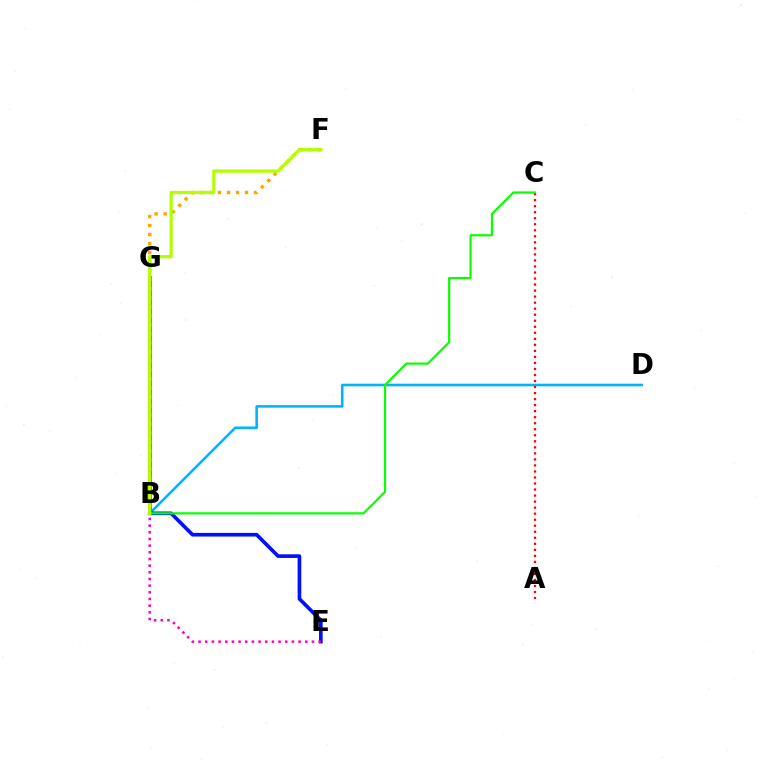{('B', 'D'): [{'color': '#00b5ff', 'line_style': 'solid', 'thickness': 1.87}], ('B', 'G'): [{'color': '#00ff9d', 'line_style': 'dashed', 'thickness': 1.51}, {'color': '#9b00ff', 'line_style': 'solid', 'thickness': 2.67}], ('B', 'F'): [{'color': '#ffa500', 'line_style': 'dotted', 'thickness': 2.45}, {'color': '#b3ff00', 'line_style': 'solid', 'thickness': 2.37}], ('A', 'C'): [{'color': '#ff0000', 'line_style': 'dotted', 'thickness': 1.64}], ('B', 'E'): [{'color': '#0010ff', 'line_style': 'solid', 'thickness': 2.63}, {'color': '#ff00bd', 'line_style': 'dotted', 'thickness': 1.81}], ('B', 'C'): [{'color': '#08ff00', 'line_style': 'solid', 'thickness': 1.58}]}